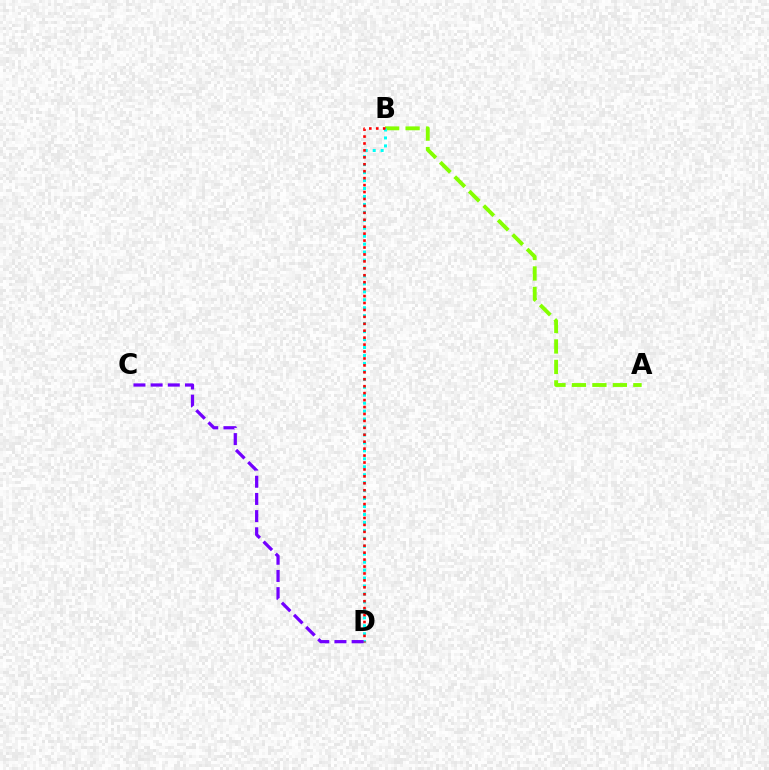{('A', 'B'): [{'color': '#84ff00', 'line_style': 'dashed', 'thickness': 2.78}], ('B', 'D'): [{'color': '#00fff6', 'line_style': 'dotted', 'thickness': 2.16}, {'color': '#ff0000', 'line_style': 'dotted', 'thickness': 1.88}], ('C', 'D'): [{'color': '#7200ff', 'line_style': 'dashed', 'thickness': 2.33}]}